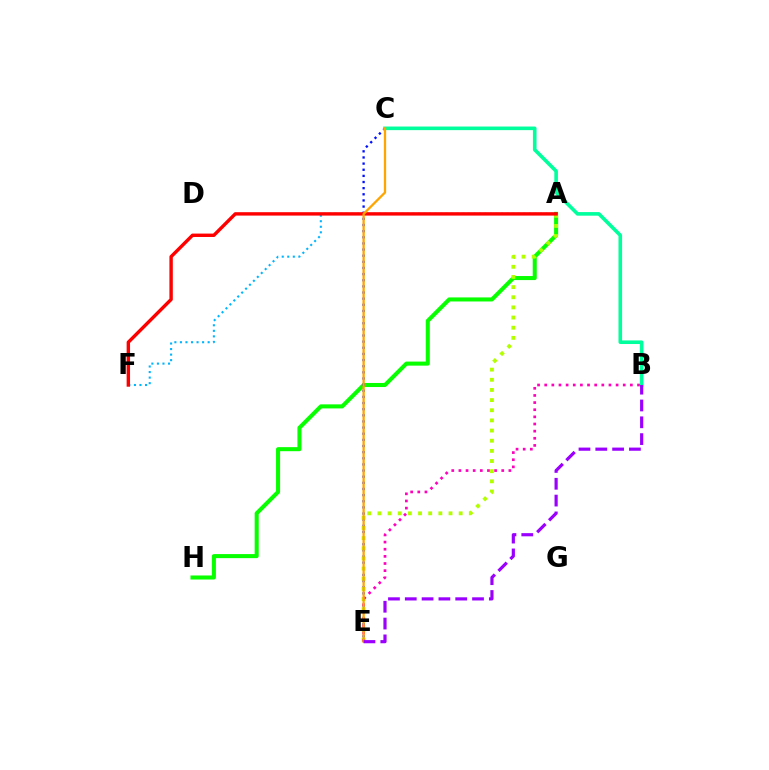{('A', 'H'): [{'color': '#08ff00', 'line_style': 'solid', 'thickness': 2.91}], ('C', 'E'): [{'color': '#0010ff', 'line_style': 'dotted', 'thickness': 1.67}, {'color': '#ffa500', 'line_style': 'solid', 'thickness': 1.65}], ('A', 'E'): [{'color': '#b3ff00', 'line_style': 'dotted', 'thickness': 2.76}], ('A', 'F'): [{'color': '#00b5ff', 'line_style': 'dotted', 'thickness': 1.51}, {'color': '#ff0000', 'line_style': 'solid', 'thickness': 2.45}], ('B', 'C'): [{'color': '#00ff9d', 'line_style': 'solid', 'thickness': 2.59}], ('B', 'E'): [{'color': '#ff00bd', 'line_style': 'dotted', 'thickness': 1.94}, {'color': '#9b00ff', 'line_style': 'dashed', 'thickness': 2.28}]}